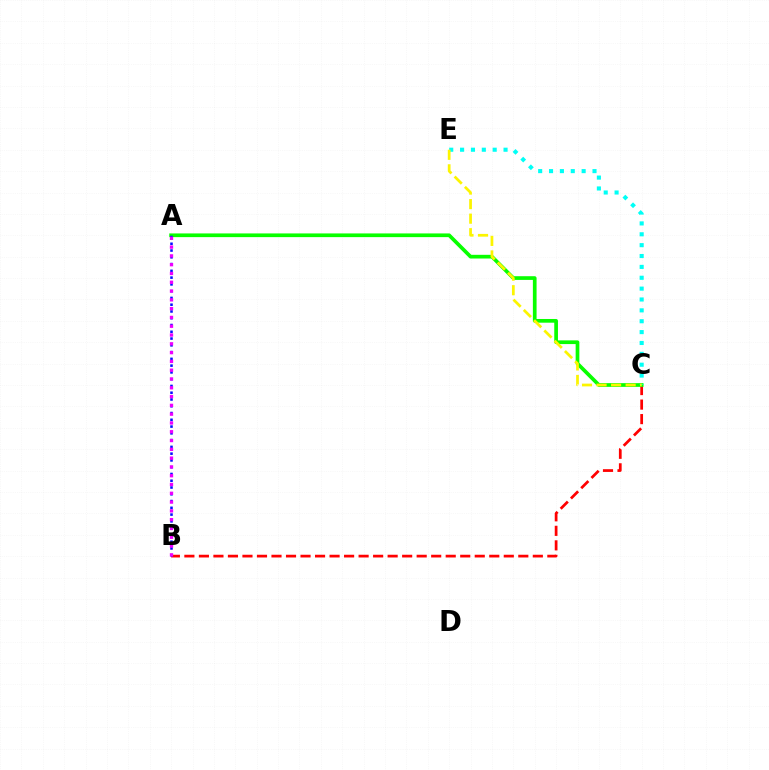{('B', 'C'): [{'color': '#ff0000', 'line_style': 'dashed', 'thickness': 1.97}], ('A', 'C'): [{'color': '#08ff00', 'line_style': 'solid', 'thickness': 2.67}], ('C', 'E'): [{'color': '#00fff6', 'line_style': 'dotted', 'thickness': 2.95}, {'color': '#fcf500', 'line_style': 'dashed', 'thickness': 1.98}], ('A', 'B'): [{'color': '#0010ff', 'line_style': 'dotted', 'thickness': 1.84}, {'color': '#ee00ff', 'line_style': 'dotted', 'thickness': 2.39}]}